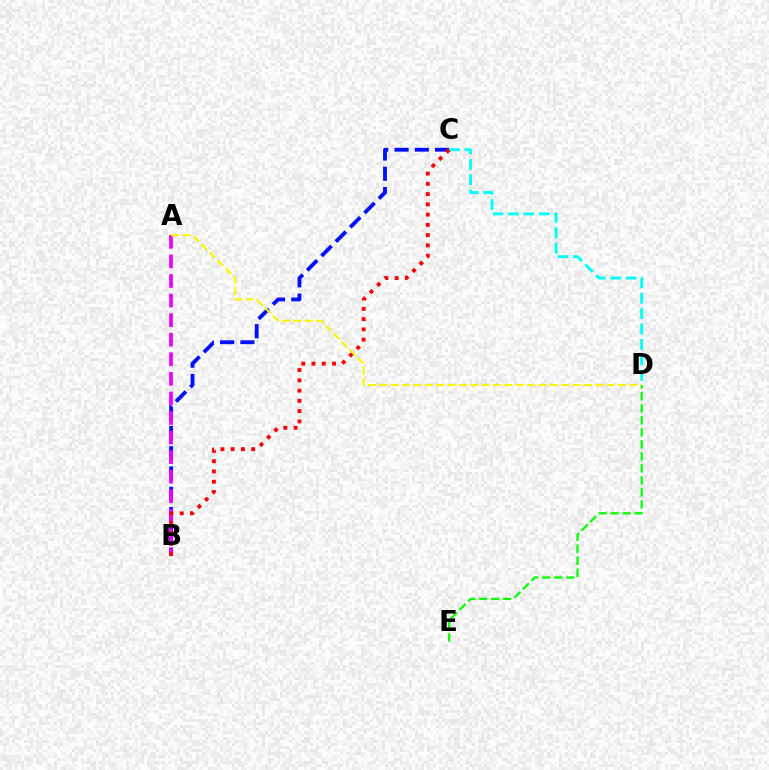{('B', 'C'): [{'color': '#0010ff', 'line_style': 'dashed', 'thickness': 2.76}, {'color': '#ff0000', 'line_style': 'dotted', 'thickness': 2.79}], ('C', 'D'): [{'color': '#00fff6', 'line_style': 'dashed', 'thickness': 2.09}], ('A', 'B'): [{'color': '#ee00ff', 'line_style': 'dashed', 'thickness': 2.66}], ('A', 'D'): [{'color': '#fcf500', 'line_style': 'dashed', 'thickness': 1.54}], ('D', 'E'): [{'color': '#08ff00', 'line_style': 'dashed', 'thickness': 1.63}]}